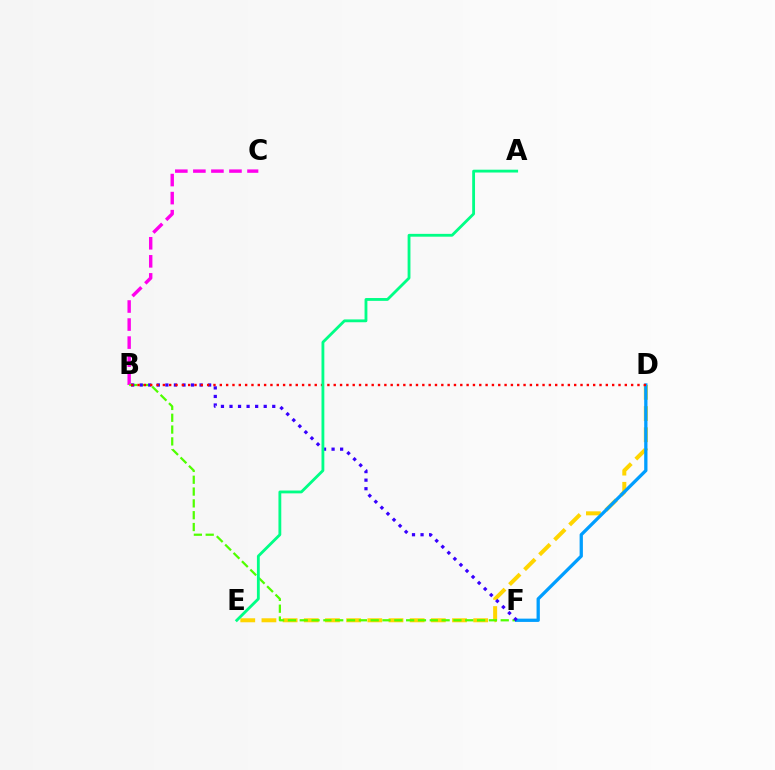{('D', 'E'): [{'color': '#ffd500', 'line_style': 'dashed', 'thickness': 2.88}], ('B', 'C'): [{'color': '#ff00ed', 'line_style': 'dashed', 'thickness': 2.45}], ('B', 'F'): [{'color': '#4fff00', 'line_style': 'dashed', 'thickness': 1.61}, {'color': '#3700ff', 'line_style': 'dotted', 'thickness': 2.32}], ('D', 'F'): [{'color': '#009eff', 'line_style': 'solid', 'thickness': 2.36}], ('B', 'D'): [{'color': '#ff0000', 'line_style': 'dotted', 'thickness': 1.72}], ('A', 'E'): [{'color': '#00ff86', 'line_style': 'solid', 'thickness': 2.04}]}